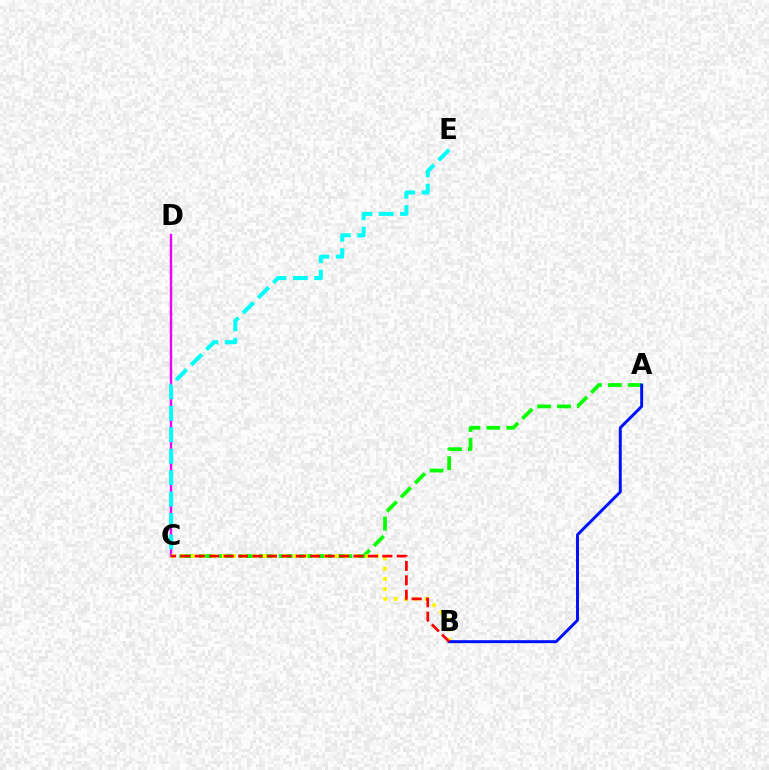{('C', 'D'): [{'color': '#ee00ff', 'line_style': 'solid', 'thickness': 1.74}], ('C', 'E'): [{'color': '#00fff6', 'line_style': 'dashed', 'thickness': 2.91}], ('A', 'C'): [{'color': '#08ff00', 'line_style': 'dashed', 'thickness': 2.7}], ('B', 'C'): [{'color': '#fcf500', 'line_style': 'dotted', 'thickness': 2.78}, {'color': '#ff0000', 'line_style': 'dashed', 'thickness': 1.96}], ('A', 'B'): [{'color': '#0010ff', 'line_style': 'solid', 'thickness': 2.13}]}